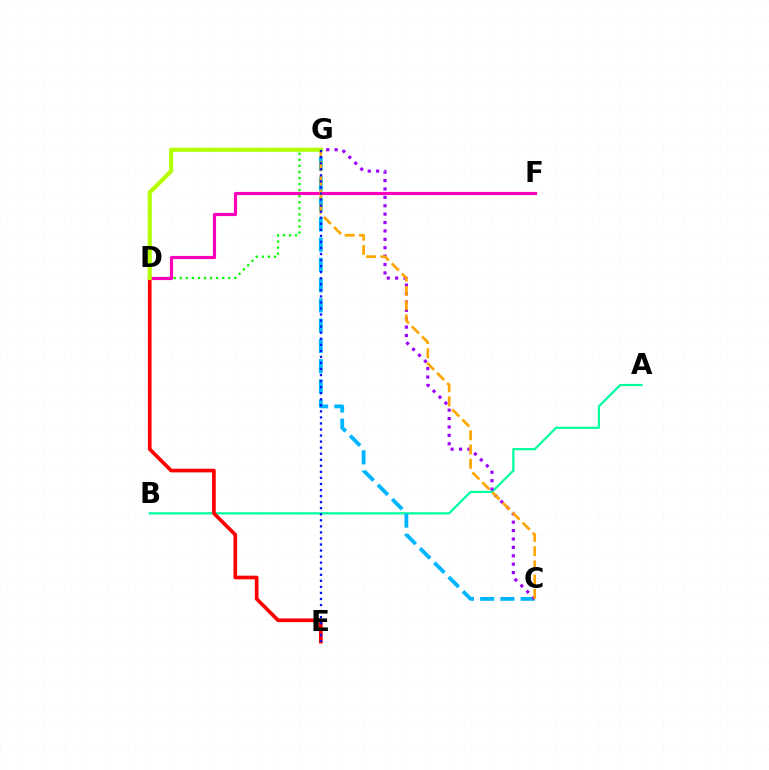{('A', 'B'): [{'color': '#00ff9d', 'line_style': 'solid', 'thickness': 1.59}], ('C', 'G'): [{'color': '#00b5ff', 'line_style': 'dashed', 'thickness': 2.75}, {'color': '#9b00ff', 'line_style': 'dotted', 'thickness': 2.28}, {'color': '#ffa500', 'line_style': 'dashed', 'thickness': 1.94}], ('D', 'G'): [{'color': '#08ff00', 'line_style': 'dotted', 'thickness': 1.65}, {'color': '#b3ff00', 'line_style': 'solid', 'thickness': 2.96}], ('D', 'E'): [{'color': '#ff0000', 'line_style': 'solid', 'thickness': 2.64}], ('D', 'F'): [{'color': '#ff00bd', 'line_style': 'solid', 'thickness': 2.27}], ('E', 'G'): [{'color': '#0010ff', 'line_style': 'dotted', 'thickness': 1.64}]}